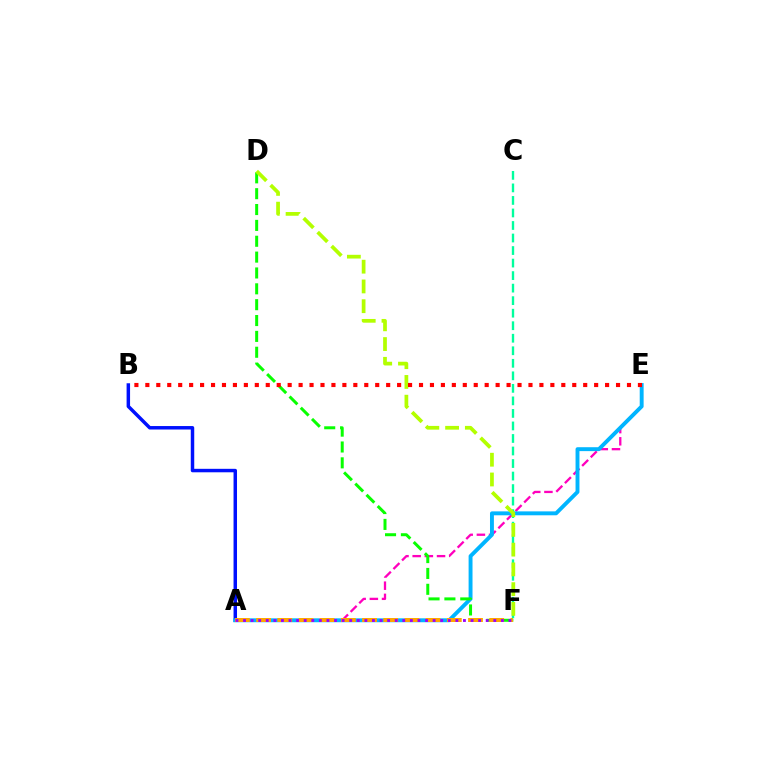{('A', 'E'): [{'color': '#ff00bd', 'line_style': 'dashed', 'thickness': 1.65}, {'color': '#00b5ff', 'line_style': 'solid', 'thickness': 2.81}], ('A', 'B'): [{'color': '#0010ff', 'line_style': 'solid', 'thickness': 2.5}], ('D', 'F'): [{'color': '#08ff00', 'line_style': 'dashed', 'thickness': 2.15}, {'color': '#b3ff00', 'line_style': 'dashed', 'thickness': 2.68}], ('A', 'F'): [{'color': '#ffa500', 'line_style': 'dashed', 'thickness': 2.88}, {'color': '#9b00ff', 'line_style': 'dotted', 'thickness': 2.06}], ('C', 'F'): [{'color': '#00ff9d', 'line_style': 'dashed', 'thickness': 1.7}], ('B', 'E'): [{'color': '#ff0000', 'line_style': 'dotted', 'thickness': 2.97}]}